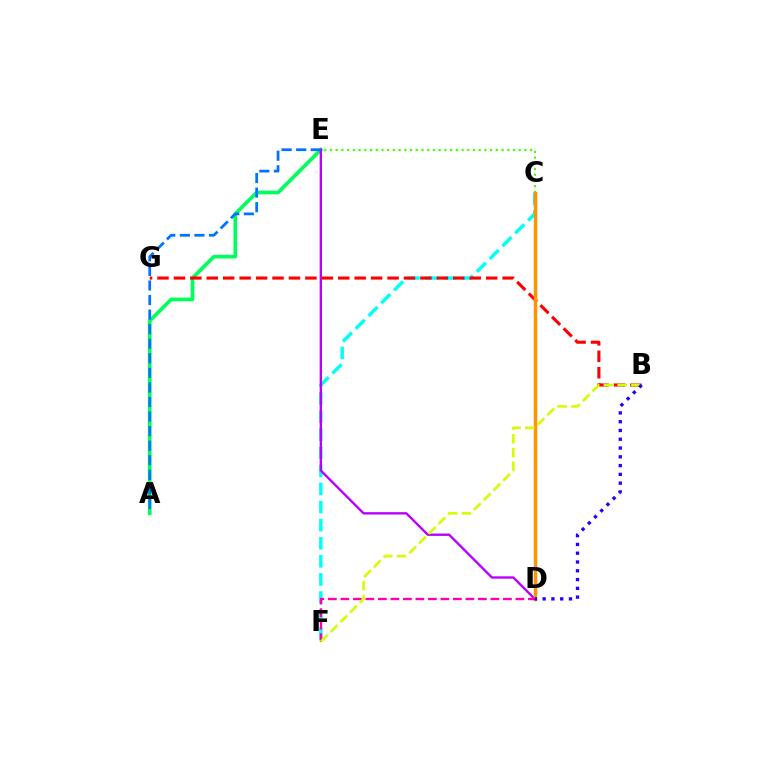{('A', 'E'): [{'color': '#00ff5c', 'line_style': 'solid', 'thickness': 2.66}, {'color': '#0074ff', 'line_style': 'dashed', 'thickness': 1.98}], ('C', 'F'): [{'color': '#00fff6', 'line_style': 'dashed', 'thickness': 2.46}], ('D', 'E'): [{'color': '#b900ff', 'line_style': 'solid', 'thickness': 1.7}], ('B', 'G'): [{'color': '#ff0000', 'line_style': 'dashed', 'thickness': 2.23}], ('C', 'E'): [{'color': '#3dff00', 'line_style': 'dotted', 'thickness': 1.55}], ('C', 'D'): [{'color': '#ff9400', 'line_style': 'solid', 'thickness': 2.51}], ('D', 'F'): [{'color': '#ff00ac', 'line_style': 'dashed', 'thickness': 1.7}], ('B', 'F'): [{'color': '#d1ff00', 'line_style': 'dashed', 'thickness': 1.87}], ('B', 'D'): [{'color': '#2500ff', 'line_style': 'dotted', 'thickness': 2.39}]}